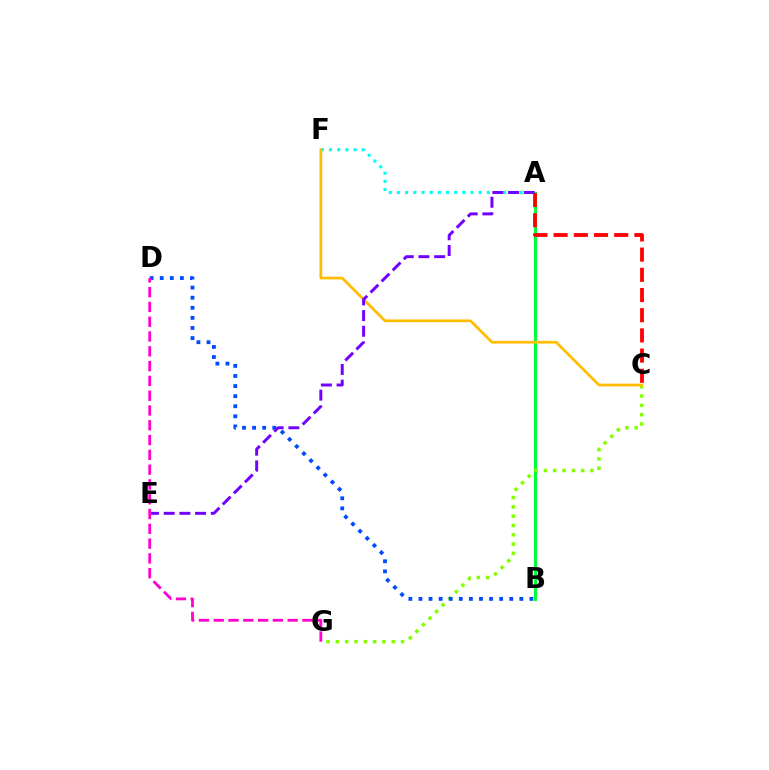{('A', 'B'): [{'color': '#00ff39', 'line_style': 'solid', 'thickness': 2.23}], ('A', 'F'): [{'color': '#00fff6', 'line_style': 'dotted', 'thickness': 2.22}], ('C', 'G'): [{'color': '#84ff00', 'line_style': 'dotted', 'thickness': 2.53}], ('B', 'D'): [{'color': '#004bff', 'line_style': 'dotted', 'thickness': 2.74}], ('C', 'F'): [{'color': '#ffbd00', 'line_style': 'solid', 'thickness': 1.97}], ('A', 'E'): [{'color': '#7200ff', 'line_style': 'dashed', 'thickness': 2.13}], ('A', 'C'): [{'color': '#ff0000', 'line_style': 'dashed', 'thickness': 2.74}], ('D', 'G'): [{'color': '#ff00cf', 'line_style': 'dashed', 'thickness': 2.01}]}